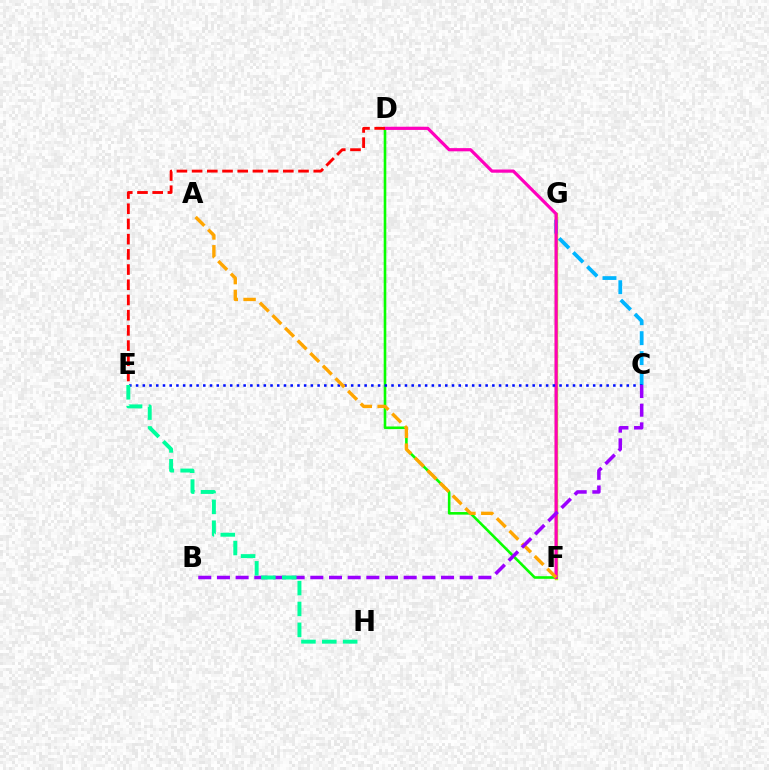{('F', 'G'): [{'color': '#b3ff00', 'line_style': 'solid', 'thickness': 2.5}], ('D', 'F'): [{'color': '#08ff00', 'line_style': 'solid', 'thickness': 1.88}, {'color': '#ff00bd', 'line_style': 'solid', 'thickness': 2.3}], ('C', 'G'): [{'color': '#00b5ff', 'line_style': 'dashed', 'thickness': 2.71}], ('D', 'E'): [{'color': '#ff0000', 'line_style': 'dashed', 'thickness': 2.07}], ('C', 'E'): [{'color': '#0010ff', 'line_style': 'dotted', 'thickness': 1.83}], ('A', 'F'): [{'color': '#ffa500', 'line_style': 'dashed', 'thickness': 2.42}], ('B', 'C'): [{'color': '#9b00ff', 'line_style': 'dashed', 'thickness': 2.54}], ('E', 'H'): [{'color': '#00ff9d', 'line_style': 'dashed', 'thickness': 2.83}]}